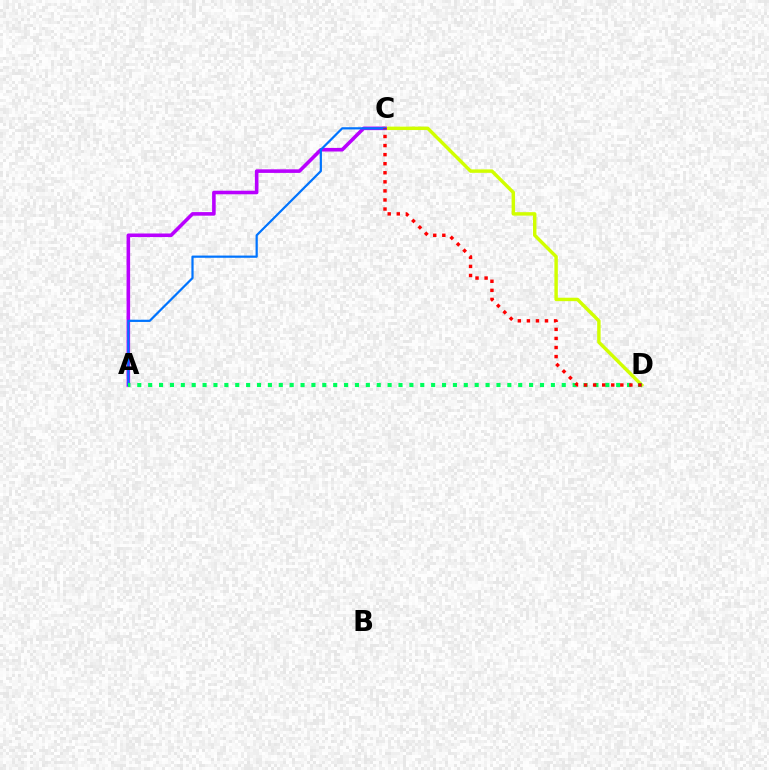{('C', 'D'): [{'color': '#d1ff00', 'line_style': 'solid', 'thickness': 2.47}, {'color': '#ff0000', 'line_style': 'dotted', 'thickness': 2.46}], ('A', 'C'): [{'color': '#b900ff', 'line_style': 'solid', 'thickness': 2.57}, {'color': '#0074ff', 'line_style': 'solid', 'thickness': 1.6}], ('A', 'D'): [{'color': '#00ff5c', 'line_style': 'dotted', 'thickness': 2.96}]}